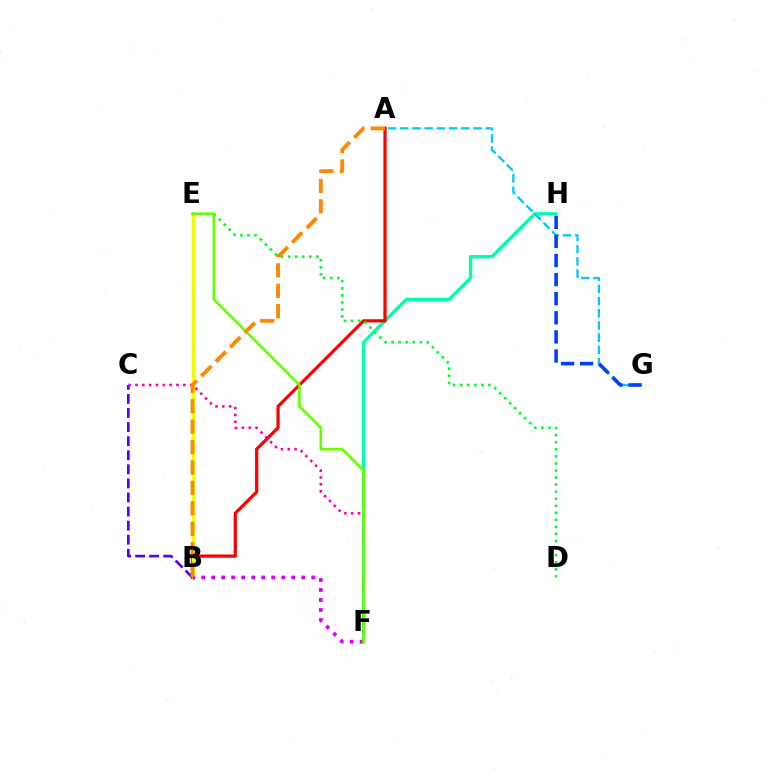{('F', 'H'): [{'color': '#00ffaf', 'line_style': 'solid', 'thickness': 2.44}], ('A', 'B'): [{'color': '#ff0000', 'line_style': 'solid', 'thickness': 2.33}, {'color': '#ff8800', 'line_style': 'dashed', 'thickness': 2.77}], ('B', 'C'): [{'color': '#4f00ff', 'line_style': 'dashed', 'thickness': 1.91}], ('B', 'E'): [{'color': '#eeff00', 'line_style': 'solid', 'thickness': 2.51}], ('B', 'F'): [{'color': '#d600ff', 'line_style': 'dotted', 'thickness': 2.72}], ('A', 'G'): [{'color': '#00c7ff', 'line_style': 'dashed', 'thickness': 1.66}], ('D', 'E'): [{'color': '#00ff27', 'line_style': 'dotted', 'thickness': 1.92}], ('C', 'F'): [{'color': '#ff00a0', 'line_style': 'dotted', 'thickness': 1.86}], ('E', 'F'): [{'color': '#66ff00', 'line_style': 'solid', 'thickness': 1.92}], ('G', 'H'): [{'color': '#003fff', 'line_style': 'dashed', 'thickness': 2.59}]}